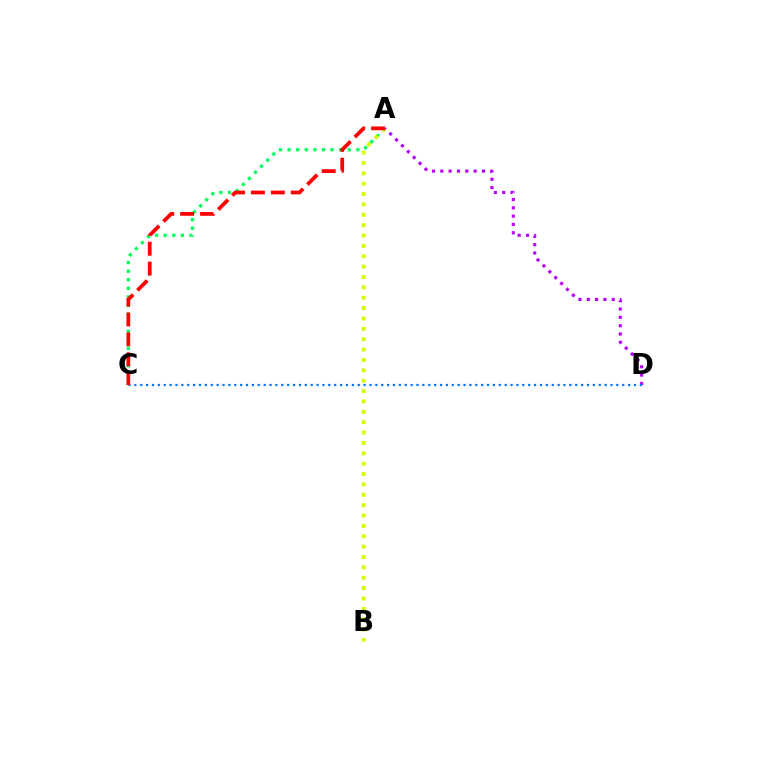{('A', 'C'): [{'color': '#00ff5c', 'line_style': 'dotted', 'thickness': 2.34}, {'color': '#ff0000', 'line_style': 'dashed', 'thickness': 2.7}], ('A', 'B'): [{'color': '#d1ff00', 'line_style': 'dotted', 'thickness': 2.82}], ('A', 'D'): [{'color': '#b900ff', 'line_style': 'dotted', 'thickness': 2.26}], ('C', 'D'): [{'color': '#0074ff', 'line_style': 'dotted', 'thickness': 1.6}]}